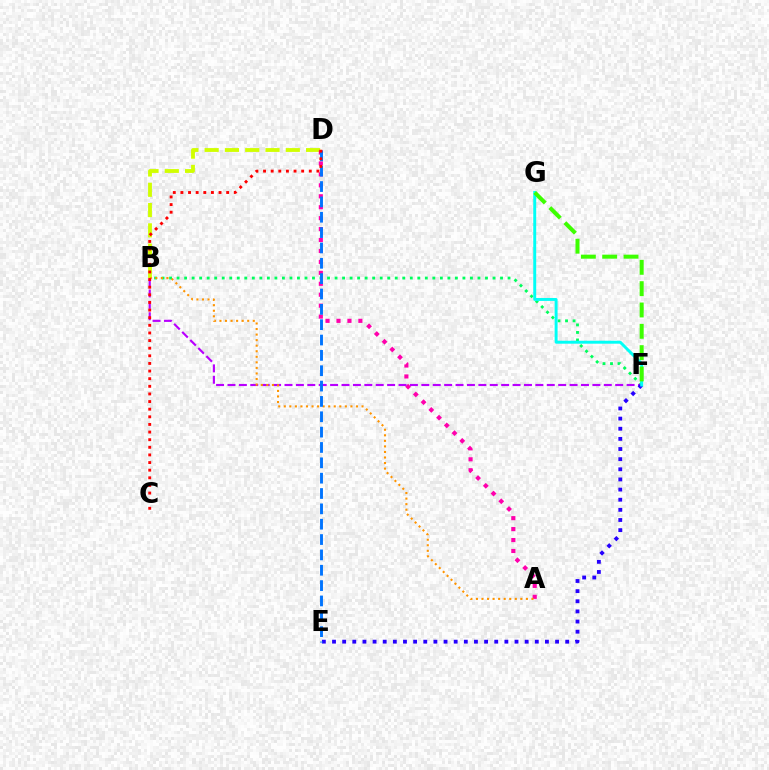{('B', 'D'): [{'color': '#d1ff00', 'line_style': 'dashed', 'thickness': 2.76}], ('B', 'F'): [{'color': '#00ff5c', 'line_style': 'dotted', 'thickness': 2.04}, {'color': '#b900ff', 'line_style': 'dashed', 'thickness': 1.55}], ('A', 'D'): [{'color': '#ff00ac', 'line_style': 'dotted', 'thickness': 2.97}], ('E', 'F'): [{'color': '#2500ff', 'line_style': 'dotted', 'thickness': 2.75}], ('F', 'G'): [{'color': '#00fff6', 'line_style': 'solid', 'thickness': 2.11}, {'color': '#3dff00', 'line_style': 'dashed', 'thickness': 2.9}], ('A', 'B'): [{'color': '#ff9400', 'line_style': 'dotted', 'thickness': 1.51}], ('D', 'E'): [{'color': '#0074ff', 'line_style': 'dashed', 'thickness': 2.08}], ('C', 'D'): [{'color': '#ff0000', 'line_style': 'dotted', 'thickness': 2.07}]}